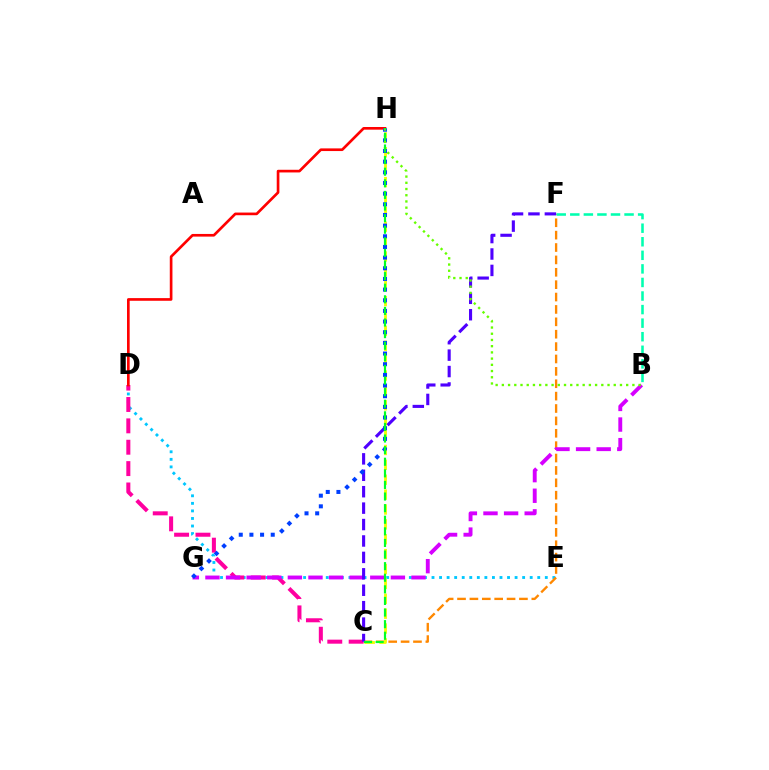{('D', 'E'): [{'color': '#00c7ff', 'line_style': 'dotted', 'thickness': 2.05}], ('C', 'F'): [{'color': '#ff8800', 'line_style': 'dashed', 'thickness': 1.68}, {'color': '#4f00ff', 'line_style': 'dashed', 'thickness': 2.23}], ('C', 'H'): [{'color': '#eeff00', 'line_style': 'dashed', 'thickness': 2.02}, {'color': '#00ff27', 'line_style': 'dashed', 'thickness': 1.58}], ('C', 'D'): [{'color': '#ff00a0', 'line_style': 'dashed', 'thickness': 2.9}], ('B', 'G'): [{'color': '#d600ff', 'line_style': 'dashed', 'thickness': 2.8}], ('D', 'H'): [{'color': '#ff0000', 'line_style': 'solid', 'thickness': 1.92}], ('G', 'H'): [{'color': '#003fff', 'line_style': 'dotted', 'thickness': 2.9}], ('B', 'H'): [{'color': '#66ff00', 'line_style': 'dotted', 'thickness': 1.69}], ('B', 'F'): [{'color': '#00ffaf', 'line_style': 'dashed', 'thickness': 1.84}]}